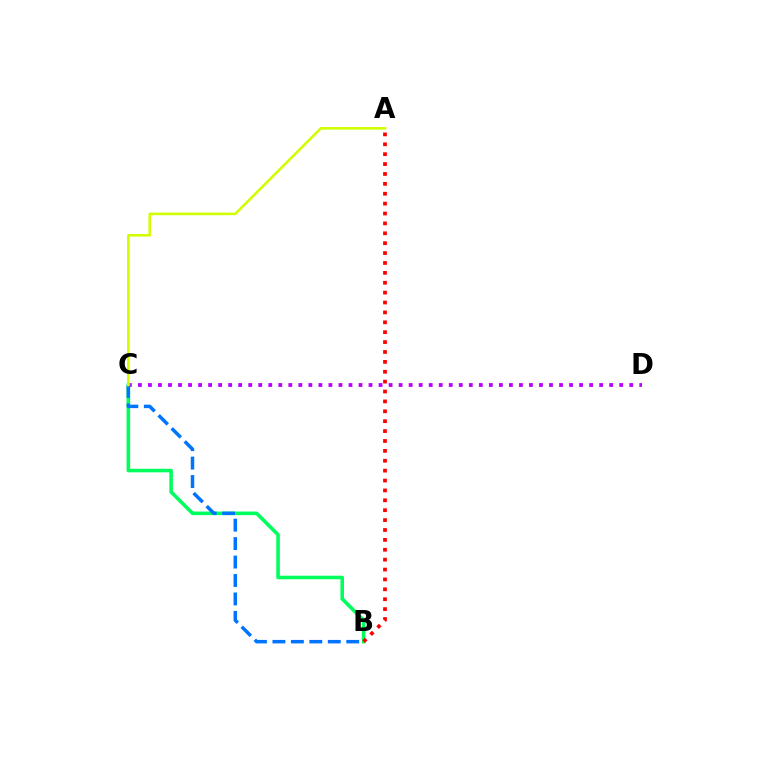{('C', 'D'): [{'color': '#b900ff', 'line_style': 'dotted', 'thickness': 2.72}], ('B', 'C'): [{'color': '#00ff5c', 'line_style': 'solid', 'thickness': 2.57}, {'color': '#0074ff', 'line_style': 'dashed', 'thickness': 2.51}], ('A', 'B'): [{'color': '#ff0000', 'line_style': 'dotted', 'thickness': 2.69}], ('A', 'C'): [{'color': '#d1ff00', 'line_style': 'solid', 'thickness': 1.88}]}